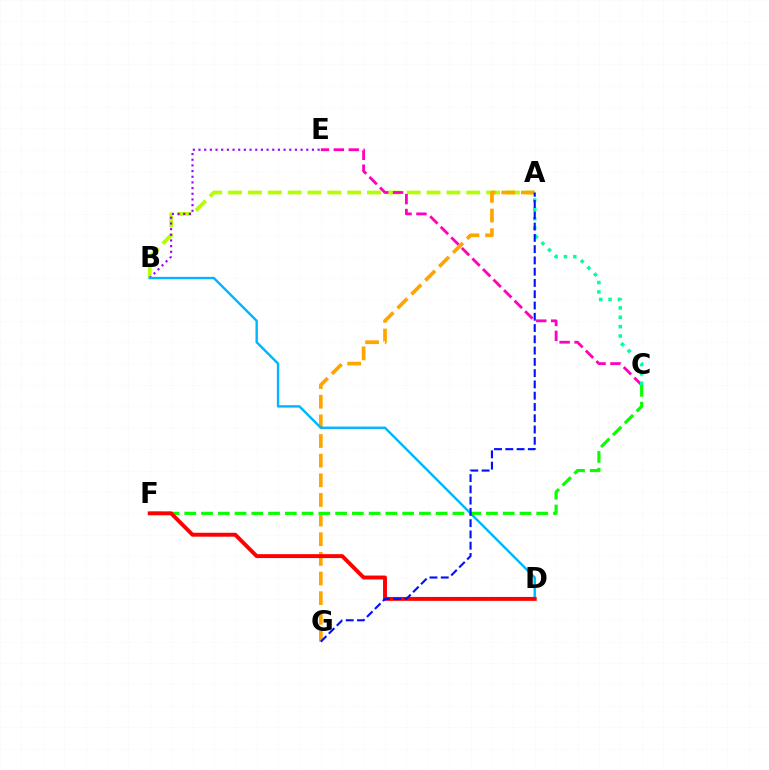{('A', 'B'): [{'color': '#b3ff00', 'line_style': 'dashed', 'thickness': 2.7}], ('C', 'E'): [{'color': '#ff00bd', 'line_style': 'dashed', 'thickness': 2.03}], ('B', 'E'): [{'color': '#9b00ff', 'line_style': 'dotted', 'thickness': 1.54}], ('A', 'G'): [{'color': '#ffa500', 'line_style': 'dashed', 'thickness': 2.67}, {'color': '#0010ff', 'line_style': 'dashed', 'thickness': 1.53}], ('B', 'D'): [{'color': '#00b5ff', 'line_style': 'solid', 'thickness': 1.73}], ('A', 'C'): [{'color': '#00ff9d', 'line_style': 'dotted', 'thickness': 2.54}], ('C', 'F'): [{'color': '#08ff00', 'line_style': 'dashed', 'thickness': 2.28}], ('D', 'F'): [{'color': '#ff0000', 'line_style': 'solid', 'thickness': 2.82}]}